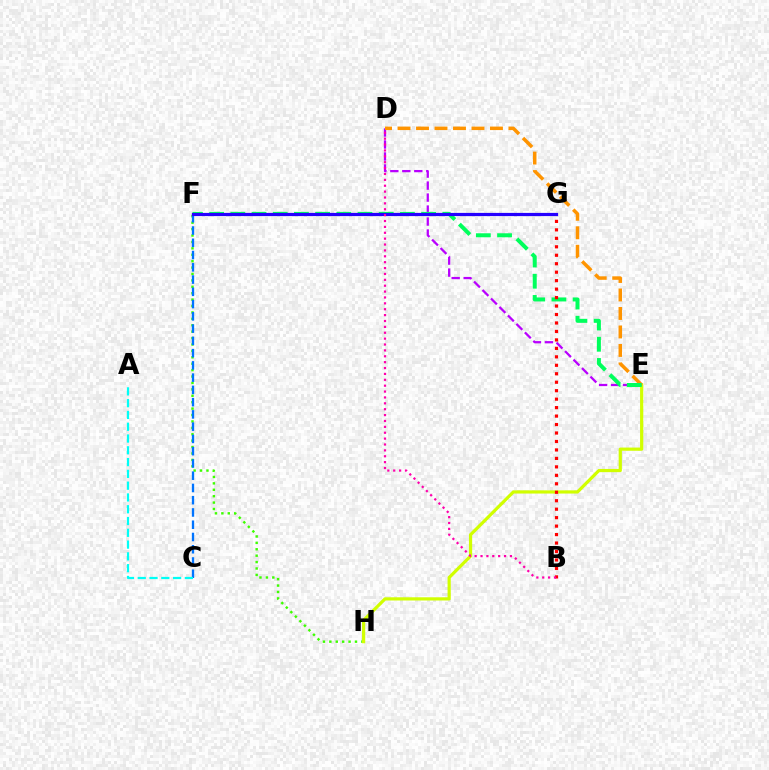{('F', 'H'): [{'color': '#3dff00', 'line_style': 'dotted', 'thickness': 1.74}], ('C', 'F'): [{'color': '#0074ff', 'line_style': 'dashed', 'thickness': 1.67}], ('E', 'H'): [{'color': '#d1ff00', 'line_style': 'solid', 'thickness': 2.31}], ('D', 'E'): [{'color': '#b900ff', 'line_style': 'dashed', 'thickness': 1.63}, {'color': '#ff9400', 'line_style': 'dashed', 'thickness': 2.51}], ('E', 'F'): [{'color': '#00ff5c', 'line_style': 'dashed', 'thickness': 2.88}], ('B', 'G'): [{'color': '#ff0000', 'line_style': 'dotted', 'thickness': 2.3}], ('F', 'G'): [{'color': '#2500ff', 'line_style': 'solid', 'thickness': 2.3}], ('A', 'C'): [{'color': '#00fff6', 'line_style': 'dashed', 'thickness': 1.6}], ('B', 'D'): [{'color': '#ff00ac', 'line_style': 'dotted', 'thickness': 1.6}]}